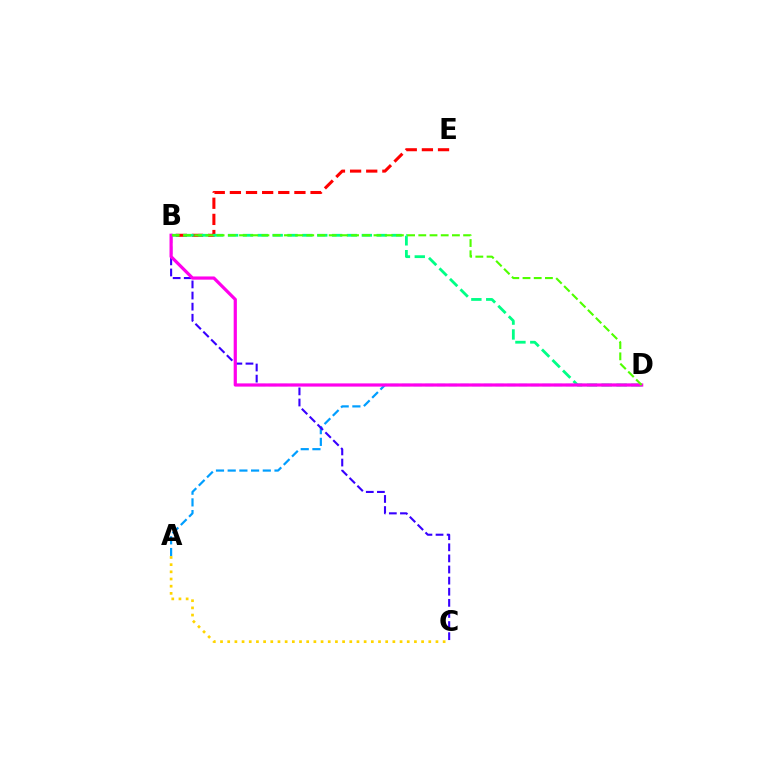{('A', 'D'): [{'color': '#009eff', 'line_style': 'dashed', 'thickness': 1.59}], ('A', 'C'): [{'color': '#ffd500', 'line_style': 'dotted', 'thickness': 1.95}], ('B', 'C'): [{'color': '#3700ff', 'line_style': 'dashed', 'thickness': 1.51}], ('B', 'E'): [{'color': '#ff0000', 'line_style': 'dashed', 'thickness': 2.19}], ('B', 'D'): [{'color': '#00ff86', 'line_style': 'dashed', 'thickness': 2.02}, {'color': '#ff00ed', 'line_style': 'solid', 'thickness': 2.31}, {'color': '#4fff00', 'line_style': 'dashed', 'thickness': 1.52}]}